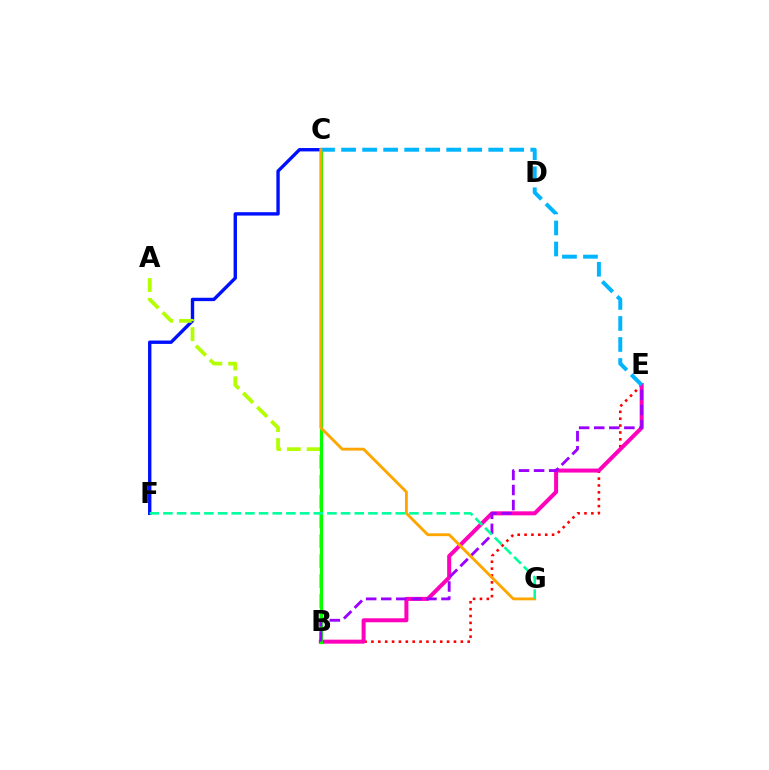{('C', 'F'): [{'color': '#0010ff', 'line_style': 'solid', 'thickness': 2.43}], ('B', 'E'): [{'color': '#ff0000', 'line_style': 'dotted', 'thickness': 1.87}, {'color': '#ff00bd', 'line_style': 'solid', 'thickness': 2.88}, {'color': '#9b00ff', 'line_style': 'dashed', 'thickness': 2.05}], ('A', 'B'): [{'color': '#b3ff00', 'line_style': 'dashed', 'thickness': 2.7}], ('B', 'C'): [{'color': '#08ff00', 'line_style': 'solid', 'thickness': 2.28}], ('C', 'E'): [{'color': '#00b5ff', 'line_style': 'dashed', 'thickness': 2.86}], ('C', 'G'): [{'color': '#ffa500', 'line_style': 'solid', 'thickness': 2.06}], ('F', 'G'): [{'color': '#00ff9d', 'line_style': 'dashed', 'thickness': 1.86}]}